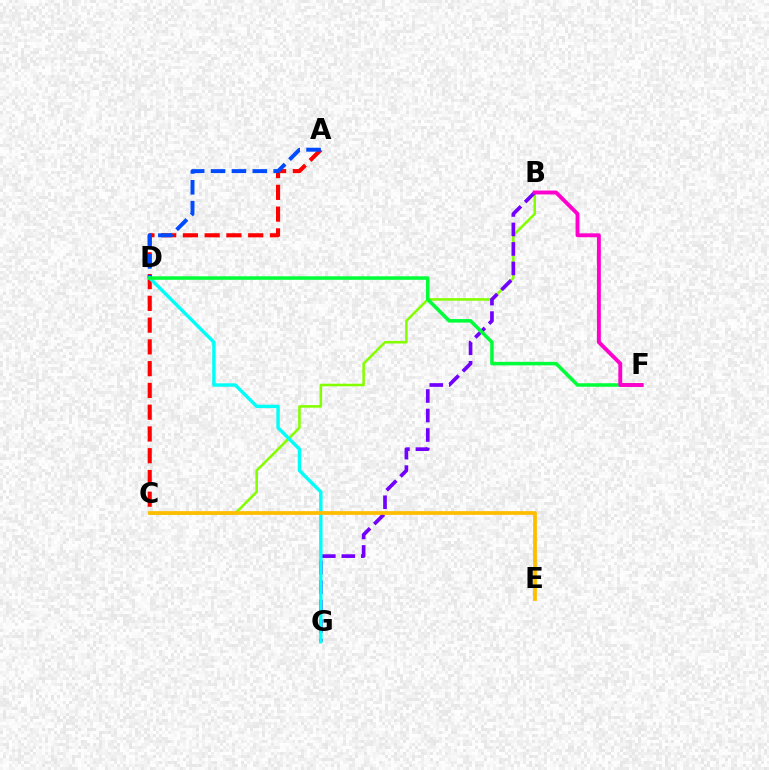{('B', 'C'): [{'color': '#84ff00', 'line_style': 'solid', 'thickness': 1.84}], ('A', 'C'): [{'color': '#ff0000', 'line_style': 'dashed', 'thickness': 2.96}], ('B', 'G'): [{'color': '#7200ff', 'line_style': 'dashed', 'thickness': 2.65}], ('A', 'D'): [{'color': '#004bff', 'line_style': 'dashed', 'thickness': 2.84}], ('D', 'G'): [{'color': '#00fff6', 'line_style': 'solid', 'thickness': 2.45}], ('C', 'E'): [{'color': '#ffbd00', 'line_style': 'solid', 'thickness': 2.69}], ('D', 'F'): [{'color': '#00ff39', 'line_style': 'solid', 'thickness': 2.54}], ('B', 'F'): [{'color': '#ff00cf', 'line_style': 'solid', 'thickness': 2.8}]}